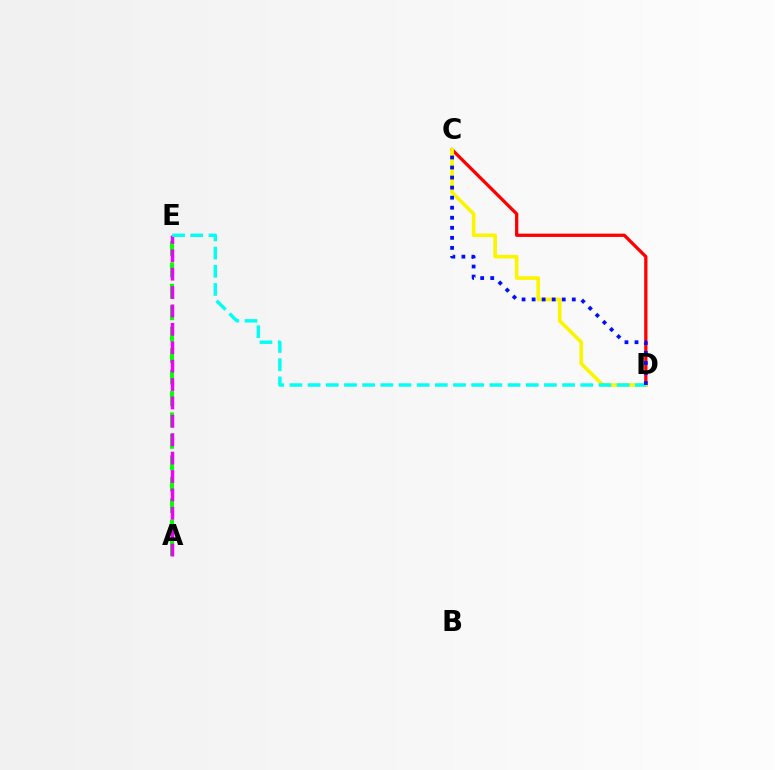{('A', 'E'): [{'color': '#08ff00', 'line_style': 'dashed', 'thickness': 2.91}, {'color': '#ee00ff', 'line_style': 'dashed', 'thickness': 2.5}], ('C', 'D'): [{'color': '#ff0000', 'line_style': 'solid', 'thickness': 2.35}, {'color': '#fcf500', 'line_style': 'solid', 'thickness': 2.6}, {'color': '#0010ff', 'line_style': 'dotted', 'thickness': 2.73}], ('D', 'E'): [{'color': '#00fff6', 'line_style': 'dashed', 'thickness': 2.47}]}